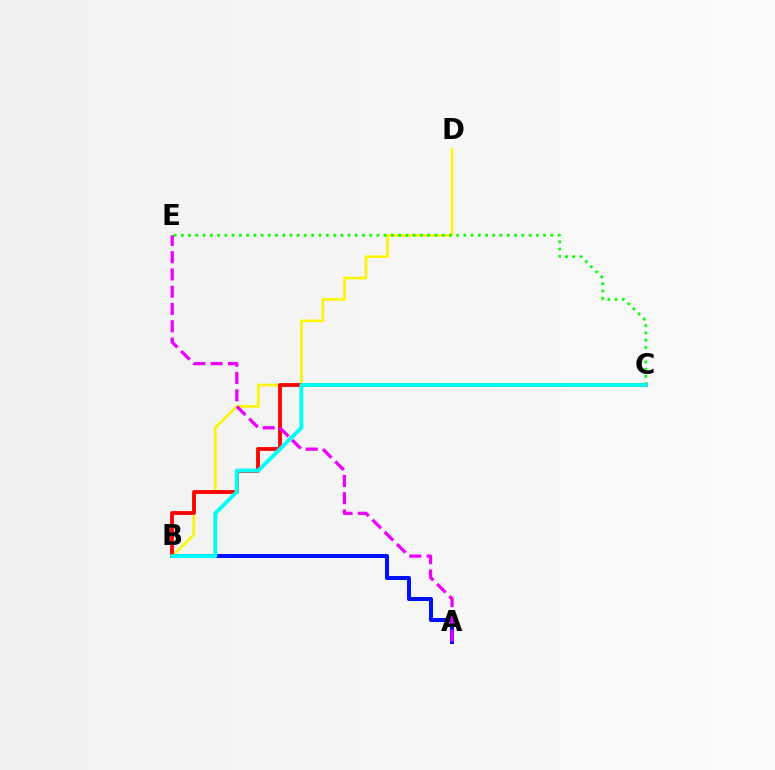{('B', 'D'): [{'color': '#fcf500', 'line_style': 'solid', 'thickness': 1.87}], ('A', 'B'): [{'color': '#0010ff', 'line_style': 'solid', 'thickness': 2.89}], ('C', 'E'): [{'color': '#08ff00', 'line_style': 'dotted', 'thickness': 1.97}], ('B', 'C'): [{'color': '#ff0000', 'line_style': 'solid', 'thickness': 2.75}, {'color': '#00fff6', 'line_style': 'solid', 'thickness': 2.79}], ('A', 'E'): [{'color': '#ee00ff', 'line_style': 'dashed', 'thickness': 2.35}]}